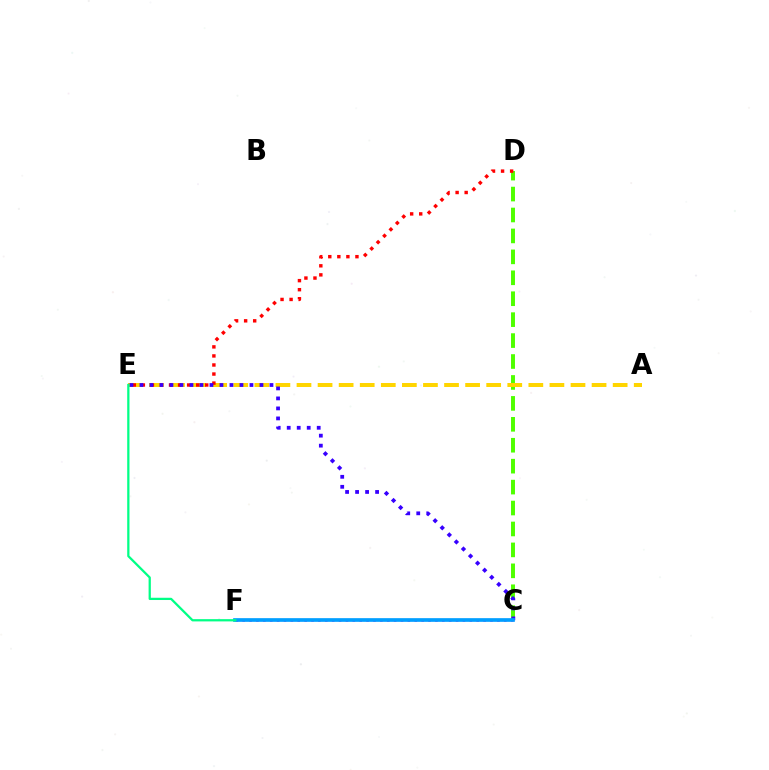{('C', 'D'): [{'color': '#4fff00', 'line_style': 'dashed', 'thickness': 2.84}], ('A', 'E'): [{'color': '#ffd500', 'line_style': 'dashed', 'thickness': 2.86}], ('D', 'E'): [{'color': '#ff0000', 'line_style': 'dotted', 'thickness': 2.46}], ('C', 'E'): [{'color': '#3700ff', 'line_style': 'dotted', 'thickness': 2.72}], ('C', 'F'): [{'color': '#ff00ed', 'line_style': 'dotted', 'thickness': 1.87}, {'color': '#009eff', 'line_style': 'solid', 'thickness': 2.65}], ('E', 'F'): [{'color': '#00ff86', 'line_style': 'solid', 'thickness': 1.62}]}